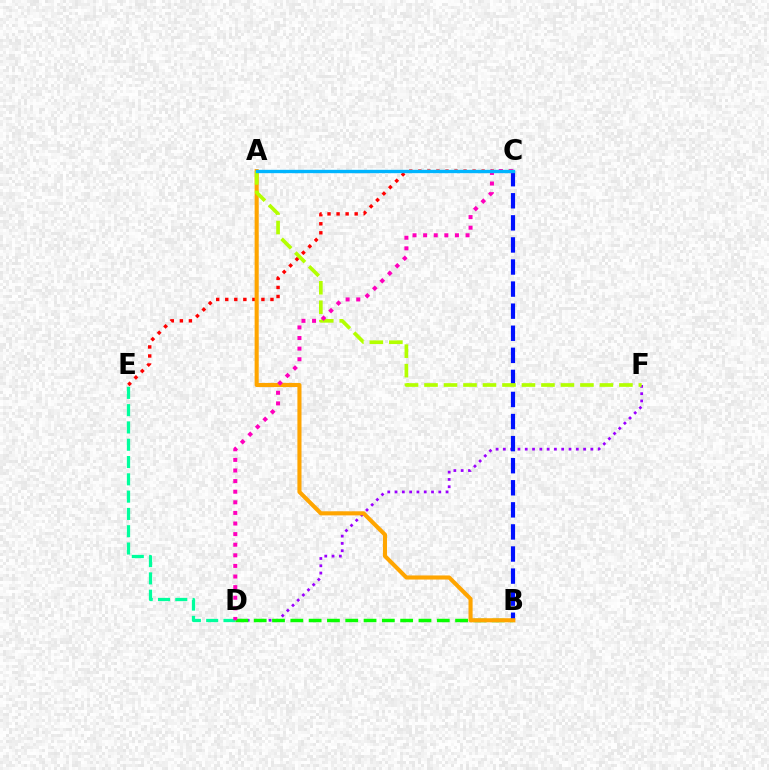{('D', 'E'): [{'color': '#00ff9d', 'line_style': 'dashed', 'thickness': 2.35}], ('C', 'E'): [{'color': '#ff0000', 'line_style': 'dotted', 'thickness': 2.46}], ('D', 'F'): [{'color': '#9b00ff', 'line_style': 'dotted', 'thickness': 1.98}], ('B', 'D'): [{'color': '#08ff00', 'line_style': 'dashed', 'thickness': 2.49}], ('B', 'C'): [{'color': '#0010ff', 'line_style': 'dashed', 'thickness': 3.0}], ('A', 'B'): [{'color': '#ffa500', 'line_style': 'solid', 'thickness': 2.95}], ('A', 'F'): [{'color': '#b3ff00', 'line_style': 'dashed', 'thickness': 2.65}], ('C', 'D'): [{'color': '#ff00bd', 'line_style': 'dotted', 'thickness': 2.88}], ('A', 'C'): [{'color': '#00b5ff', 'line_style': 'solid', 'thickness': 2.41}]}